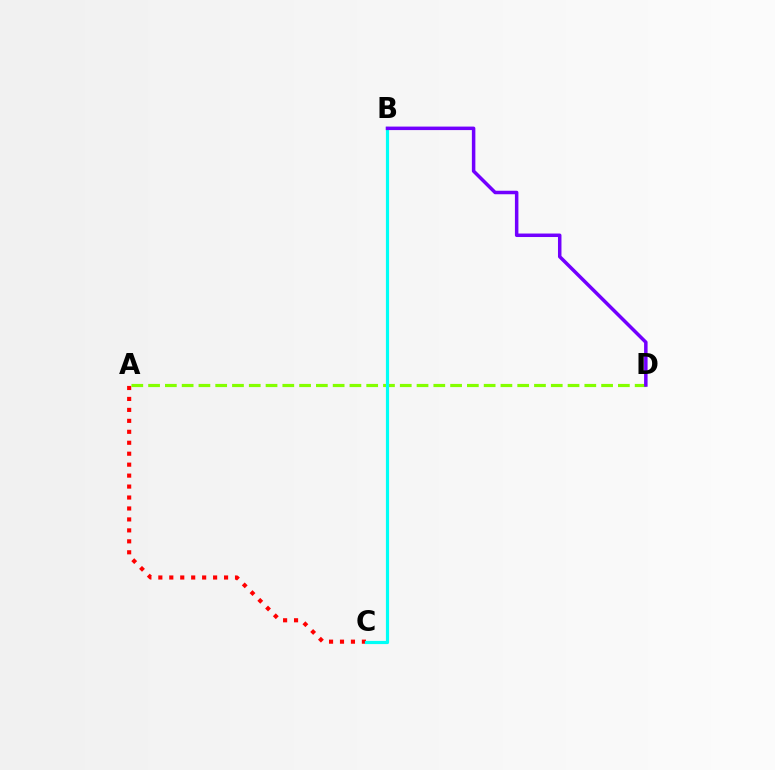{('A', 'C'): [{'color': '#ff0000', 'line_style': 'dotted', 'thickness': 2.98}], ('A', 'D'): [{'color': '#84ff00', 'line_style': 'dashed', 'thickness': 2.28}], ('B', 'C'): [{'color': '#00fff6', 'line_style': 'solid', 'thickness': 2.28}], ('B', 'D'): [{'color': '#7200ff', 'line_style': 'solid', 'thickness': 2.52}]}